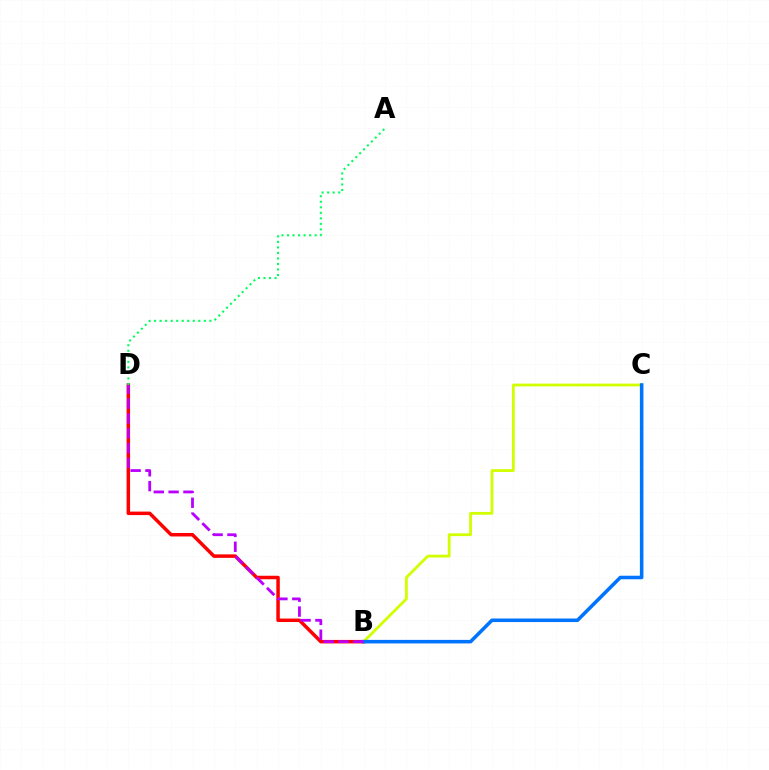{('B', 'D'): [{'color': '#ff0000', 'line_style': 'solid', 'thickness': 2.51}, {'color': '#b900ff', 'line_style': 'dashed', 'thickness': 2.02}], ('B', 'C'): [{'color': '#d1ff00', 'line_style': 'solid', 'thickness': 2.02}, {'color': '#0074ff', 'line_style': 'solid', 'thickness': 2.56}], ('A', 'D'): [{'color': '#00ff5c', 'line_style': 'dotted', 'thickness': 1.5}]}